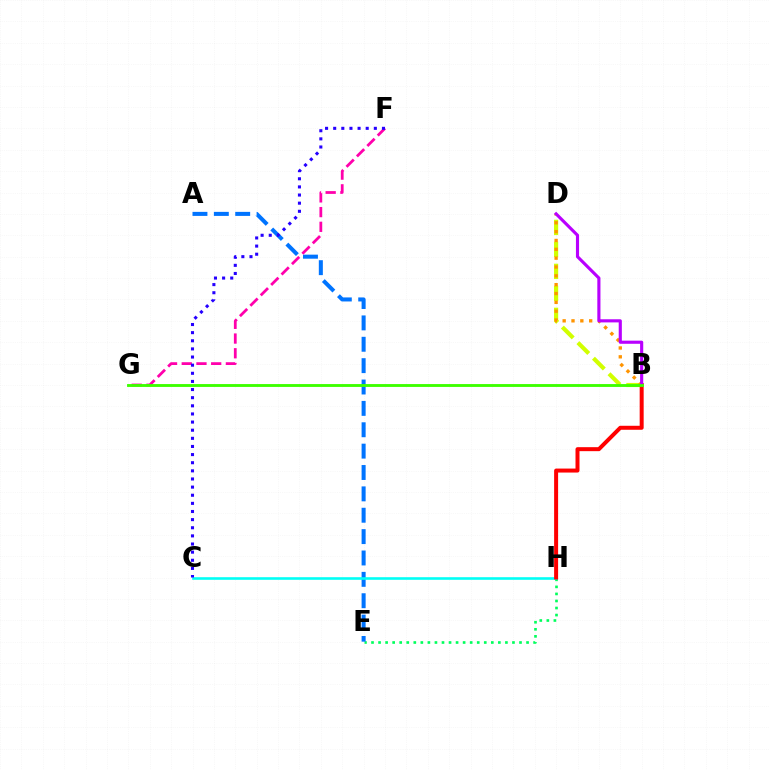{('B', 'D'): [{'color': '#d1ff00', 'line_style': 'dashed', 'thickness': 2.99}, {'color': '#ff9400', 'line_style': 'dotted', 'thickness': 2.4}, {'color': '#b900ff', 'line_style': 'solid', 'thickness': 2.25}], ('E', 'H'): [{'color': '#00ff5c', 'line_style': 'dotted', 'thickness': 1.91}], ('A', 'E'): [{'color': '#0074ff', 'line_style': 'dashed', 'thickness': 2.9}], ('C', 'H'): [{'color': '#00fff6', 'line_style': 'solid', 'thickness': 1.87}], ('F', 'G'): [{'color': '#ff00ac', 'line_style': 'dashed', 'thickness': 2.0}], ('B', 'H'): [{'color': '#ff0000', 'line_style': 'solid', 'thickness': 2.87}], ('B', 'G'): [{'color': '#3dff00', 'line_style': 'solid', 'thickness': 2.06}], ('C', 'F'): [{'color': '#2500ff', 'line_style': 'dotted', 'thickness': 2.21}]}